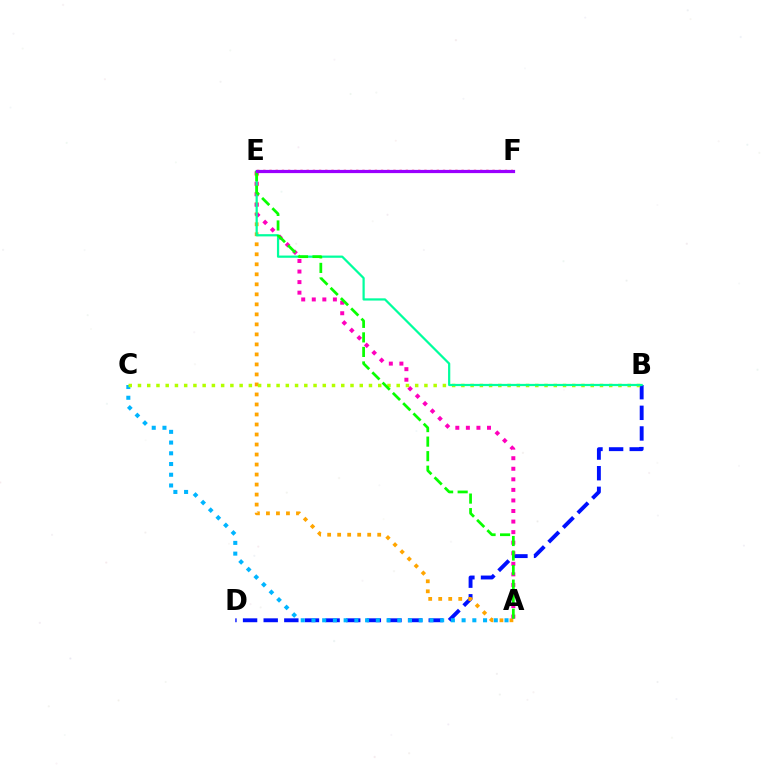{('E', 'F'): [{'color': '#ff0000', 'line_style': 'dotted', 'thickness': 1.68}, {'color': '#9b00ff', 'line_style': 'solid', 'thickness': 2.31}], ('B', 'D'): [{'color': '#0010ff', 'line_style': 'dashed', 'thickness': 2.8}], ('A', 'C'): [{'color': '#00b5ff', 'line_style': 'dotted', 'thickness': 2.91}], ('A', 'E'): [{'color': '#ffa500', 'line_style': 'dotted', 'thickness': 2.72}, {'color': '#ff00bd', 'line_style': 'dotted', 'thickness': 2.87}, {'color': '#08ff00', 'line_style': 'dashed', 'thickness': 1.97}], ('B', 'C'): [{'color': '#b3ff00', 'line_style': 'dotted', 'thickness': 2.51}], ('B', 'E'): [{'color': '#00ff9d', 'line_style': 'solid', 'thickness': 1.61}]}